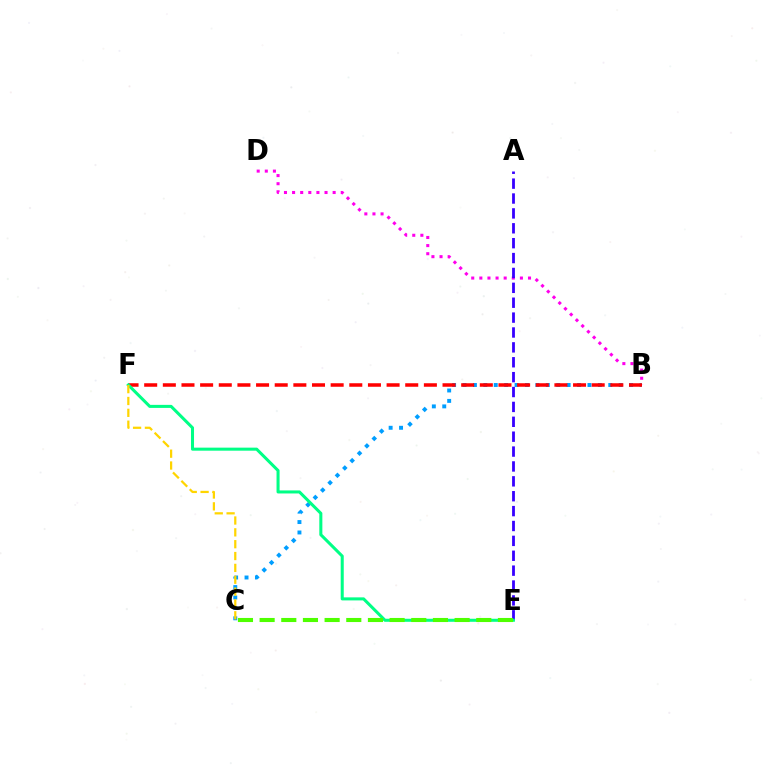{('B', 'D'): [{'color': '#ff00ed', 'line_style': 'dotted', 'thickness': 2.2}], ('B', 'C'): [{'color': '#009eff', 'line_style': 'dotted', 'thickness': 2.83}], ('B', 'F'): [{'color': '#ff0000', 'line_style': 'dashed', 'thickness': 2.53}], ('A', 'E'): [{'color': '#3700ff', 'line_style': 'dashed', 'thickness': 2.02}], ('E', 'F'): [{'color': '#00ff86', 'line_style': 'solid', 'thickness': 2.19}], ('C', 'E'): [{'color': '#4fff00', 'line_style': 'dashed', 'thickness': 2.94}], ('C', 'F'): [{'color': '#ffd500', 'line_style': 'dashed', 'thickness': 1.61}]}